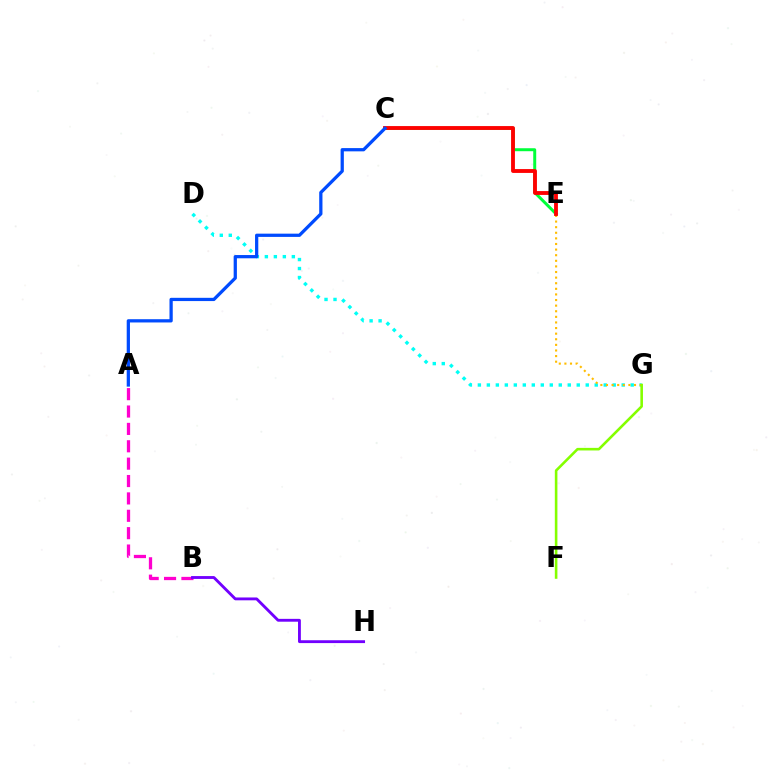{('A', 'B'): [{'color': '#ff00cf', 'line_style': 'dashed', 'thickness': 2.36}], ('D', 'G'): [{'color': '#00fff6', 'line_style': 'dotted', 'thickness': 2.44}], ('E', 'G'): [{'color': '#ffbd00', 'line_style': 'dotted', 'thickness': 1.52}], ('C', 'E'): [{'color': '#00ff39', 'line_style': 'solid', 'thickness': 2.14}, {'color': '#ff0000', 'line_style': 'solid', 'thickness': 2.77}], ('B', 'H'): [{'color': '#7200ff', 'line_style': 'solid', 'thickness': 2.05}], ('A', 'C'): [{'color': '#004bff', 'line_style': 'solid', 'thickness': 2.34}], ('F', 'G'): [{'color': '#84ff00', 'line_style': 'solid', 'thickness': 1.87}]}